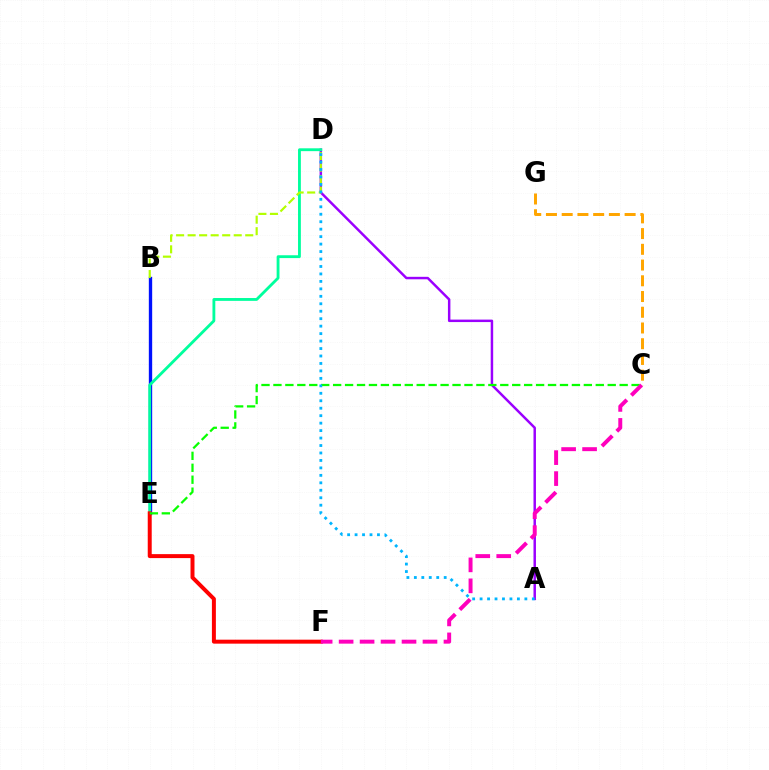{('B', 'E'): [{'color': '#0010ff', 'line_style': 'solid', 'thickness': 2.41}], ('A', 'D'): [{'color': '#9b00ff', 'line_style': 'solid', 'thickness': 1.78}, {'color': '#00b5ff', 'line_style': 'dotted', 'thickness': 2.03}], ('D', 'E'): [{'color': '#00ff9d', 'line_style': 'solid', 'thickness': 2.04}], ('E', 'F'): [{'color': '#ff0000', 'line_style': 'solid', 'thickness': 2.86}], ('B', 'D'): [{'color': '#b3ff00', 'line_style': 'dashed', 'thickness': 1.57}], ('C', 'E'): [{'color': '#08ff00', 'line_style': 'dashed', 'thickness': 1.62}], ('C', 'G'): [{'color': '#ffa500', 'line_style': 'dashed', 'thickness': 2.14}], ('C', 'F'): [{'color': '#ff00bd', 'line_style': 'dashed', 'thickness': 2.85}]}